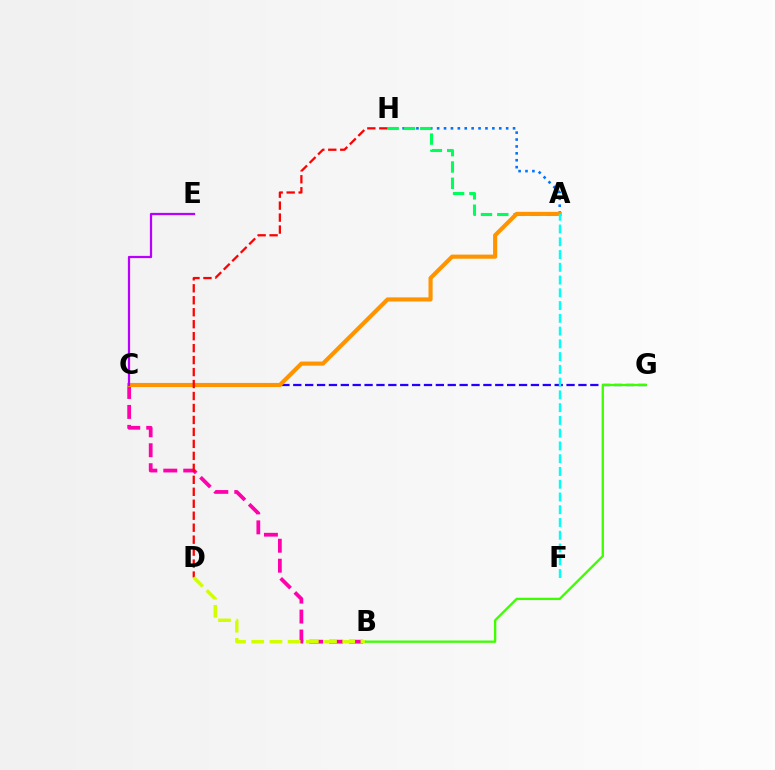{('B', 'C'): [{'color': '#ff00ac', 'line_style': 'dashed', 'thickness': 2.71}], ('C', 'G'): [{'color': '#2500ff', 'line_style': 'dashed', 'thickness': 1.61}], ('A', 'H'): [{'color': '#0074ff', 'line_style': 'dotted', 'thickness': 1.88}, {'color': '#00ff5c', 'line_style': 'dashed', 'thickness': 2.21}], ('A', 'C'): [{'color': '#ff9400', 'line_style': 'solid', 'thickness': 2.97}], ('D', 'H'): [{'color': '#ff0000', 'line_style': 'dashed', 'thickness': 1.63}], ('B', 'D'): [{'color': '#d1ff00', 'line_style': 'dashed', 'thickness': 2.47}], ('B', 'G'): [{'color': '#3dff00', 'line_style': 'solid', 'thickness': 1.67}], ('C', 'E'): [{'color': '#b900ff', 'line_style': 'solid', 'thickness': 1.62}], ('A', 'F'): [{'color': '#00fff6', 'line_style': 'dashed', 'thickness': 1.73}]}